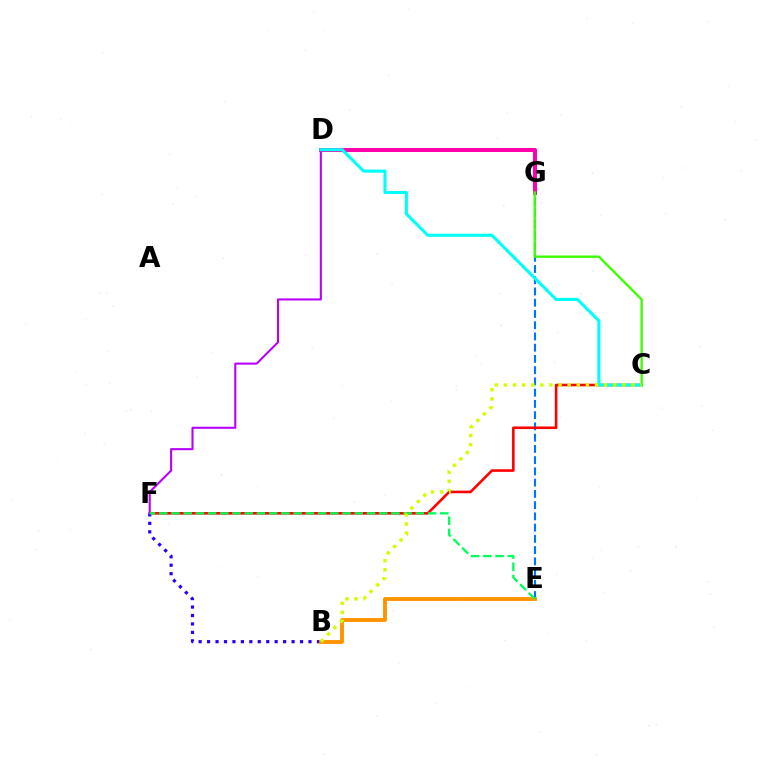{('D', 'G'): [{'color': '#ff00ac', 'line_style': 'solid', 'thickness': 2.89}], ('E', 'G'): [{'color': '#0074ff', 'line_style': 'dashed', 'thickness': 1.53}], ('C', 'F'): [{'color': '#ff0000', 'line_style': 'solid', 'thickness': 1.87}], ('B', 'F'): [{'color': '#2500ff', 'line_style': 'dotted', 'thickness': 2.3}], ('D', 'F'): [{'color': '#b900ff', 'line_style': 'solid', 'thickness': 1.5}], ('C', 'D'): [{'color': '#00fff6', 'line_style': 'solid', 'thickness': 2.22}], ('B', 'E'): [{'color': '#ff9400', 'line_style': 'solid', 'thickness': 2.79}], ('C', 'G'): [{'color': '#3dff00', 'line_style': 'solid', 'thickness': 1.7}], ('E', 'F'): [{'color': '#00ff5c', 'line_style': 'dashed', 'thickness': 1.66}], ('B', 'C'): [{'color': '#d1ff00', 'line_style': 'dotted', 'thickness': 2.47}]}